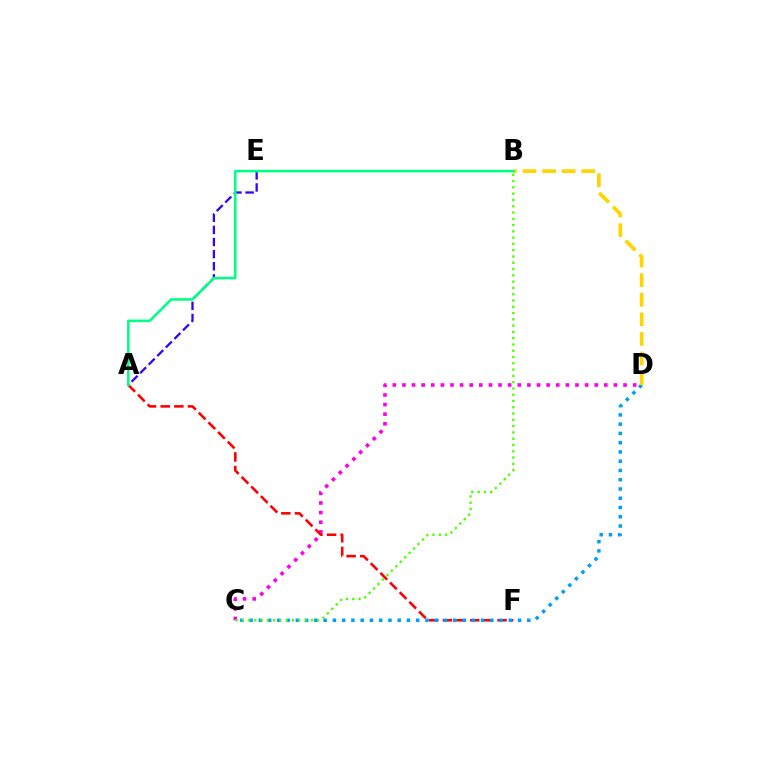{('C', 'D'): [{'color': '#ff00ed', 'line_style': 'dotted', 'thickness': 2.61}, {'color': '#009eff', 'line_style': 'dotted', 'thickness': 2.52}], ('A', 'E'): [{'color': '#3700ff', 'line_style': 'dashed', 'thickness': 1.65}], ('A', 'F'): [{'color': '#ff0000', 'line_style': 'dashed', 'thickness': 1.85}], ('B', 'C'): [{'color': '#4fff00', 'line_style': 'dotted', 'thickness': 1.71}], ('B', 'D'): [{'color': '#ffd500', 'line_style': 'dashed', 'thickness': 2.66}], ('A', 'B'): [{'color': '#00ff86', 'line_style': 'solid', 'thickness': 1.83}]}